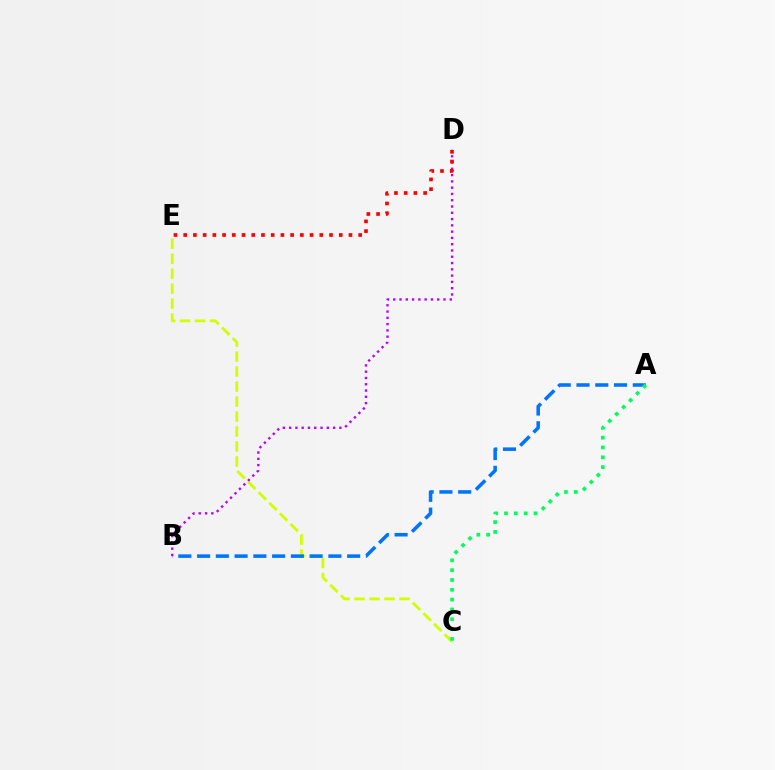{('C', 'E'): [{'color': '#d1ff00', 'line_style': 'dashed', 'thickness': 2.04}], ('A', 'B'): [{'color': '#0074ff', 'line_style': 'dashed', 'thickness': 2.55}], ('B', 'D'): [{'color': '#b900ff', 'line_style': 'dotted', 'thickness': 1.71}], ('D', 'E'): [{'color': '#ff0000', 'line_style': 'dotted', 'thickness': 2.64}], ('A', 'C'): [{'color': '#00ff5c', 'line_style': 'dotted', 'thickness': 2.67}]}